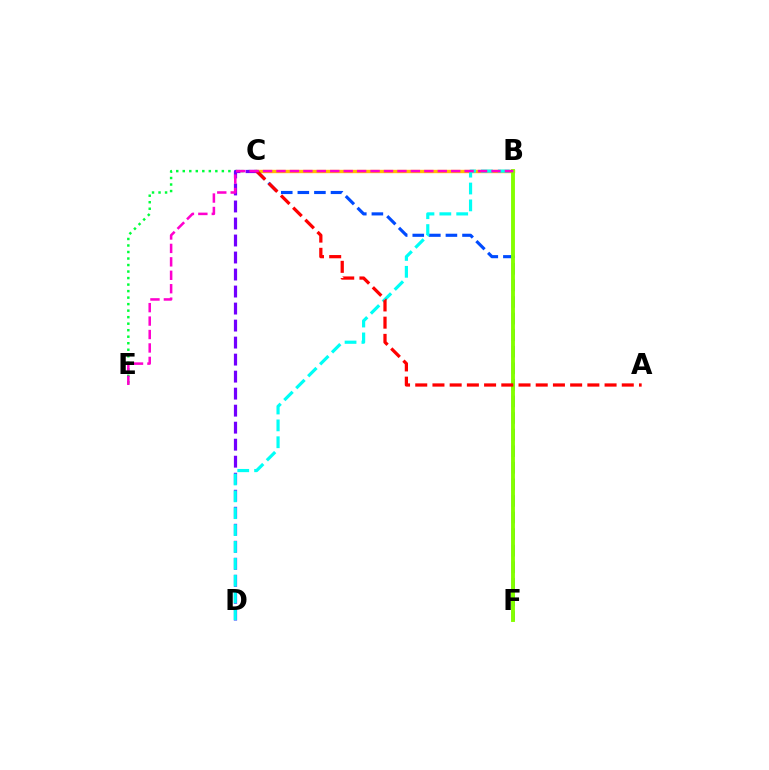{('C', 'E'): [{'color': '#00ff39', 'line_style': 'dotted', 'thickness': 1.77}], ('C', 'D'): [{'color': '#7200ff', 'line_style': 'dashed', 'thickness': 2.31}], ('B', 'C'): [{'color': '#ffbd00', 'line_style': 'solid', 'thickness': 2.42}], ('C', 'F'): [{'color': '#004bff', 'line_style': 'dashed', 'thickness': 2.25}], ('B', 'F'): [{'color': '#84ff00', 'line_style': 'solid', 'thickness': 2.8}], ('B', 'D'): [{'color': '#00fff6', 'line_style': 'dashed', 'thickness': 2.29}], ('A', 'C'): [{'color': '#ff0000', 'line_style': 'dashed', 'thickness': 2.34}], ('B', 'E'): [{'color': '#ff00cf', 'line_style': 'dashed', 'thickness': 1.83}]}